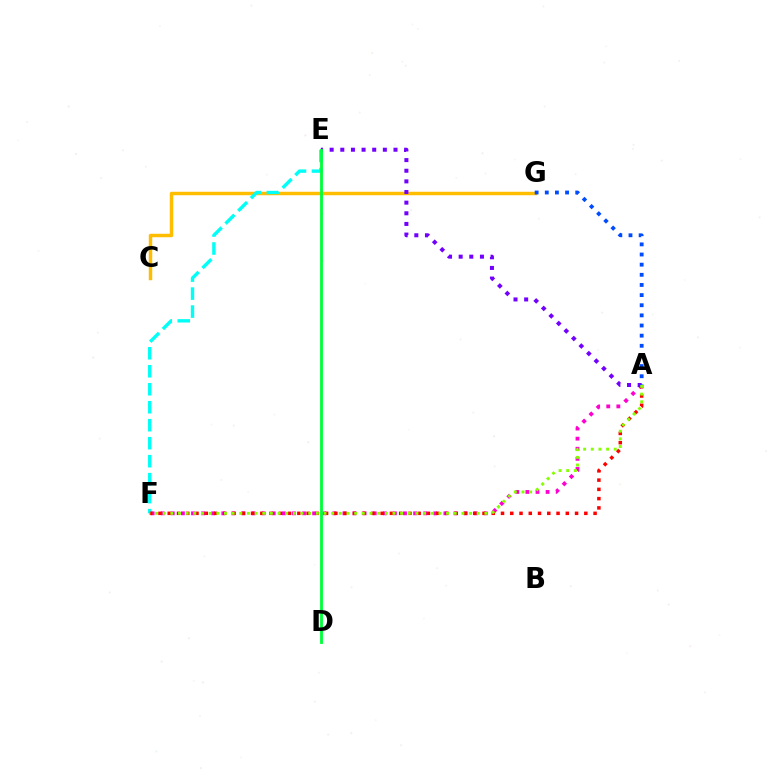{('A', 'F'): [{'color': '#ff00cf', 'line_style': 'dotted', 'thickness': 2.74}, {'color': '#ff0000', 'line_style': 'dotted', 'thickness': 2.52}, {'color': '#84ff00', 'line_style': 'dotted', 'thickness': 2.08}], ('C', 'G'): [{'color': '#ffbd00', 'line_style': 'solid', 'thickness': 2.49}], ('E', 'F'): [{'color': '#00fff6', 'line_style': 'dashed', 'thickness': 2.44}], ('A', 'E'): [{'color': '#7200ff', 'line_style': 'dotted', 'thickness': 2.89}], ('D', 'E'): [{'color': '#00ff39', 'line_style': 'solid', 'thickness': 2.04}], ('A', 'G'): [{'color': '#004bff', 'line_style': 'dotted', 'thickness': 2.76}]}